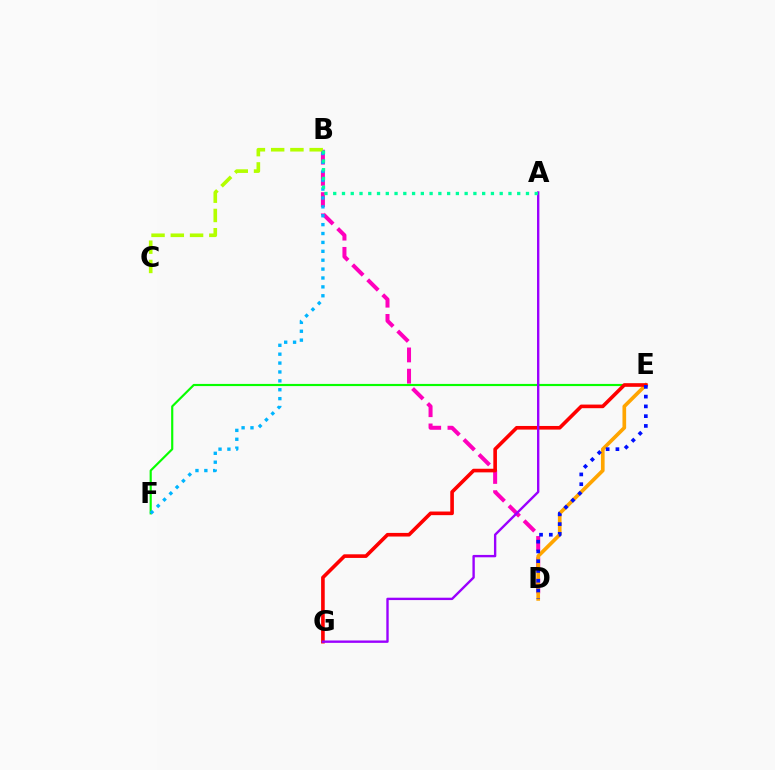{('E', 'F'): [{'color': '#08ff00', 'line_style': 'solid', 'thickness': 1.56}], ('B', 'D'): [{'color': '#ff00bd', 'line_style': 'dashed', 'thickness': 2.89}], ('D', 'E'): [{'color': '#ffa500', 'line_style': 'solid', 'thickness': 2.64}, {'color': '#0010ff', 'line_style': 'dotted', 'thickness': 2.65}], ('E', 'G'): [{'color': '#ff0000', 'line_style': 'solid', 'thickness': 2.61}], ('B', 'C'): [{'color': '#b3ff00', 'line_style': 'dashed', 'thickness': 2.62}], ('B', 'F'): [{'color': '#00b5ff', 'line_style': 'dotted', 'thickness': 2.42}], ('A', 'G'): [{'color': '#9b00ff', 'line_style': 'solid', 'thickness': 1.71}], ('A', 'B'): [{'color': '#00ff9d', 'line_style': 'dotted', 'thickness': 2.38}]}